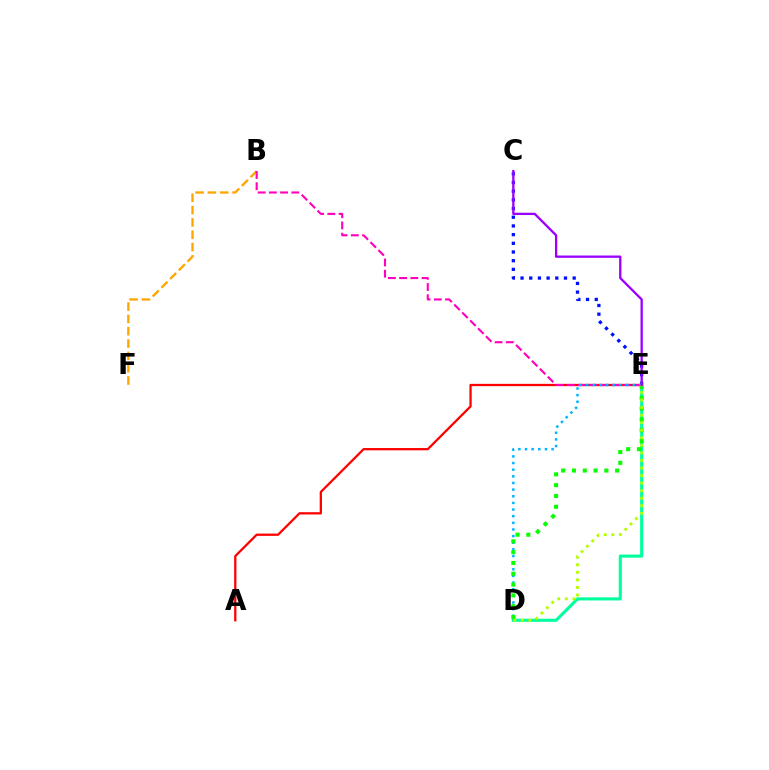{('C', 'E'): [{'color': '#0010ff', 'line_style': 'dotted', 'thickness': 2.36}, {'color': '#9b00ff', 'line_style': 'solid', 'thickness': 1.66}], ('D', 'E'): [{'color': '#00ff9d', 'line_style': 'solid', 'thickness': 2.24}, {'color': '#00b5ff', 'line_style': 'dotted', 'thickness': 1.8}, {'color': '#08ff00', 'line_style': 'dotted', 'thickness': 2.94}, {'color': '#b3ff00', 'line_style': 'dotted', 'thickness': 2.05}], ('B', 'F'): [{'color': '#ffa500', 'line_style': 'dashed', 'thickness': 1.67}], ('A', 'E'): [{'color': '#ff0000', 'line_style': 'solid', 'thickness': 1.64}], ('B', 'E'): [{'color': '#ff00bd', 'line_style': 'dashed', 'thickness': 1.52}]}